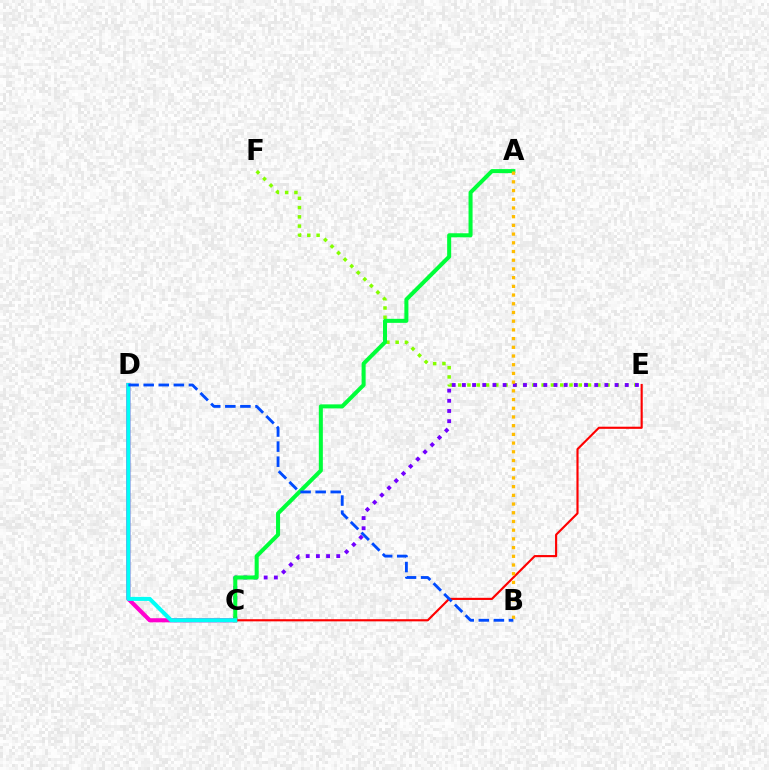{('C', 'D'): [{'color': '#ff00cf', 'line_style': 'solid', 'thickness': 2.97}, {'color': '#00fff6', 'line_style': 'solid', 'thickness': 2.9}], ('E', 'F'): [{'color': '#84ff00', 'line_style': 'dotted', 'thickness': 2.52}], ('C', 'E'): [{'color': '#7200ff', 'line_style': 'dotted', 'thickness': 2.77}, {'color': '#ff0000', 'line_style': 'solid', 'thickness': 1.54}], ('A', 'C'): [{'color': '#00ff39', 'line_style': 'solid', 'thickness': 2.9}], ('A', 'B'): [{'color': '#ffbd00', 'line_style': 'dotted', 'thickness': 2.37}], ('B', 'D'): [{'color': '#004bff', 'line_style': 'dashed', 'thickness': 2.05}]}